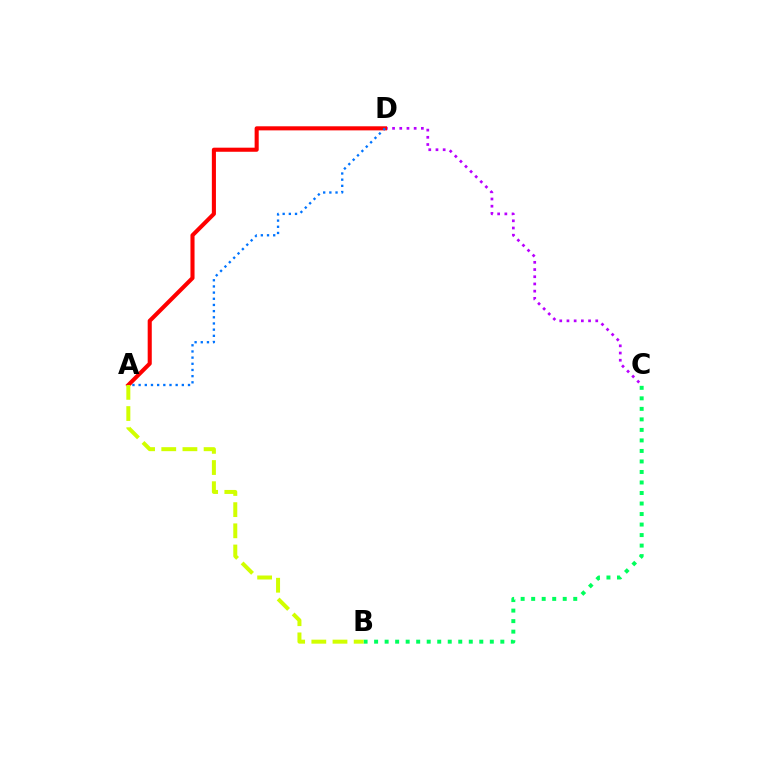{('B', 'C'): [{'color': '#00ff5c', 'line_style': 'dotted', 'thickness': 2.86}], ('C', 'D'): [{'color': '#b900ff', 'line_style': 'dotted', 'thickness': 1.96}], ('A', 'D'): [{'color': '#ff0000', 'line_style': 'solid', 'thickness': 2.94}, {'color': '#0074ff', 'line_style': 'dotted', 'thickness': 1.68}], ('A', 'B'): [{'color': '#d1ff00', 'line_style': 'dashed', 'thickness': 2.88}]}